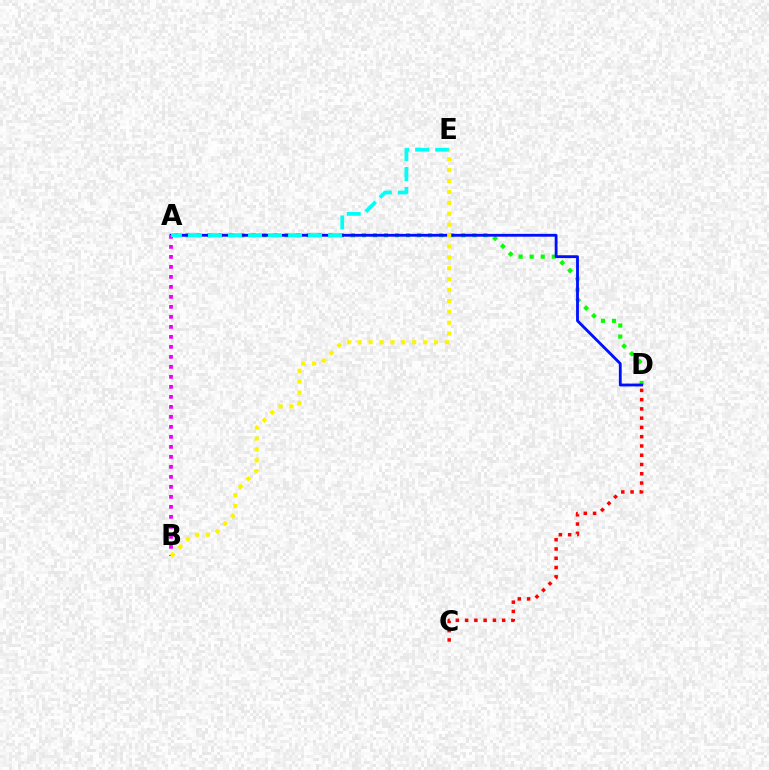{('A', 'D'): [{'color': '#08ff00', 'line_style': 'dotted', 'thickness': 3.0}, {'color': '#0010ff', 'line_style': 'solid', 'thickness': 2.04}], ('C', 'D'): [{'color': '#ff0000', 'line_style': 'dotted', 'thickness': 2.52}], ('A', 'B'): [{'color': '#ee00ff', 'line_style': 'dotted', 'thickness': 2.72}], ('A', 'E'): [{'color': '#00fff6', 'line_style': 'dashed', 'thickness': 2.72}], ('B', 'E'): [{'color': '#fcf500', 'line_style': 'dotted', 'thickness': 2.96}]}